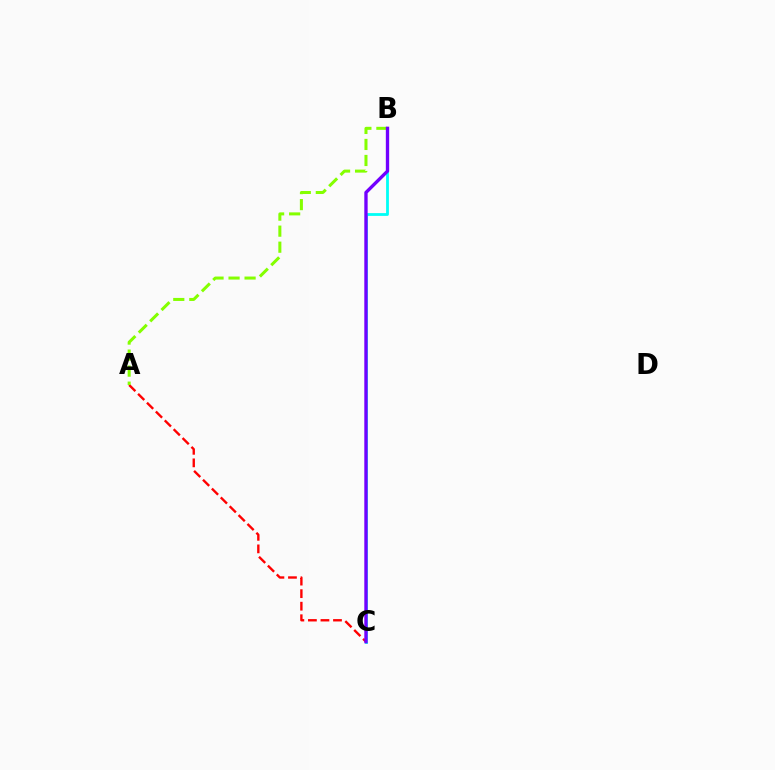{('A', 'C'): [{'color': '#ff0000', 'line_style': 'dashed', 'thickness': 1.7}], ('B', 'C'): [{'color': '#00fff6', 'line_style': 'solid', 'thickness': 2.01}, {'color': '#7200ff', 'line_style': 'solid', 'thickness': 2.4}], ('A', 'B'): [{'color': '#84ff00', 'line_style': 'dashed', 'thickness': 2.18}]}